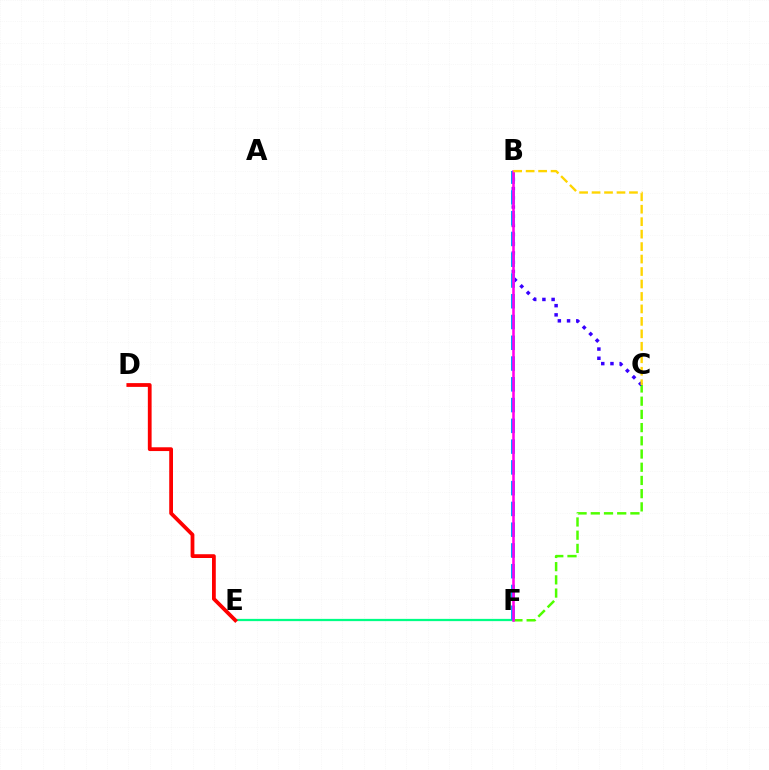{('C', 'F'): [{'color': '#4fff00', 'line_style': 'dashed', 'thickness': 1.79}], ('B', 'C'): [{'color': '#3700ff', 'line_style': 'dotted', 'thickness': 2.5}, {'color': '#ffd500', 'line_style': 'dashed', 'thickness': 1.69}], ('E', 'F'): [{'color': '#00ff86', 'line_style': 'solid', 'thickness': 1.62}], ('D', 'E'): [{'color': '#ff0000', 'line_style': 'solid', 'thickness': 2.72}], ('B', 'F'): [{'color': '#009eff', 'line_style': 'dashed', 'thickness': 2.82}, {'color': '#ff00ed', 'line_style': 'solid', 'thickness': 1.85}]}